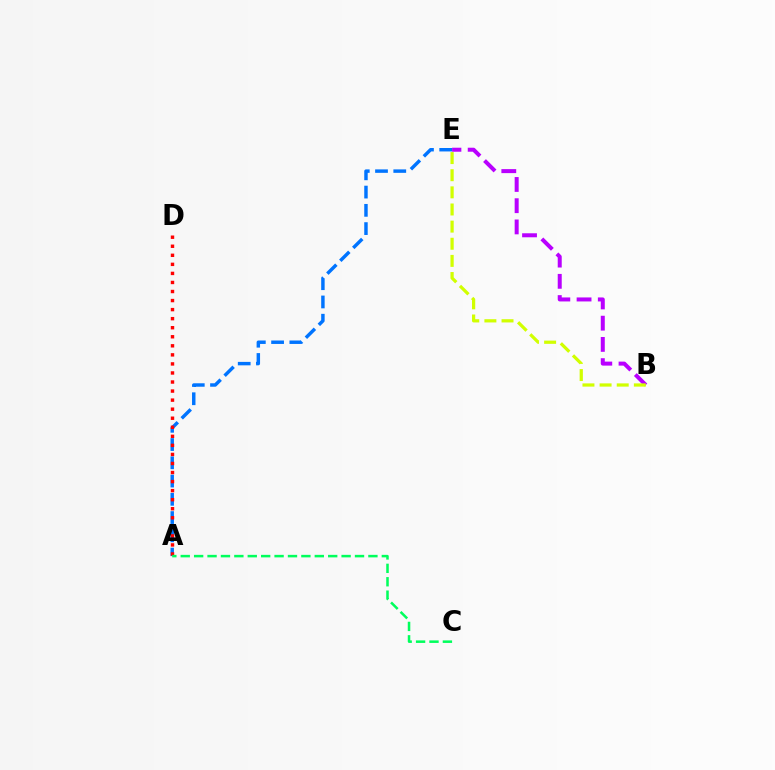{('B', 'E'): [{'color': '#b900ff', 'line_style': 'dashed', 'thickness': 2.88}, {'color': '#d1ff00', 'line_style': 'dashed', 'thickness': 2.33}], ('A', 'E'): [{'color': '#0074ff', 'line_style': 'dashed', 'thickness': 2.48}], ('A', 'D'): [{'color': '#ff0000', 'line_style': 'dotted', 'thickness': 2.46}], ('A', 'C'): [{'color': '#00ff5c', 'line_style': 'dashed', 'thickness': 1.82}]}